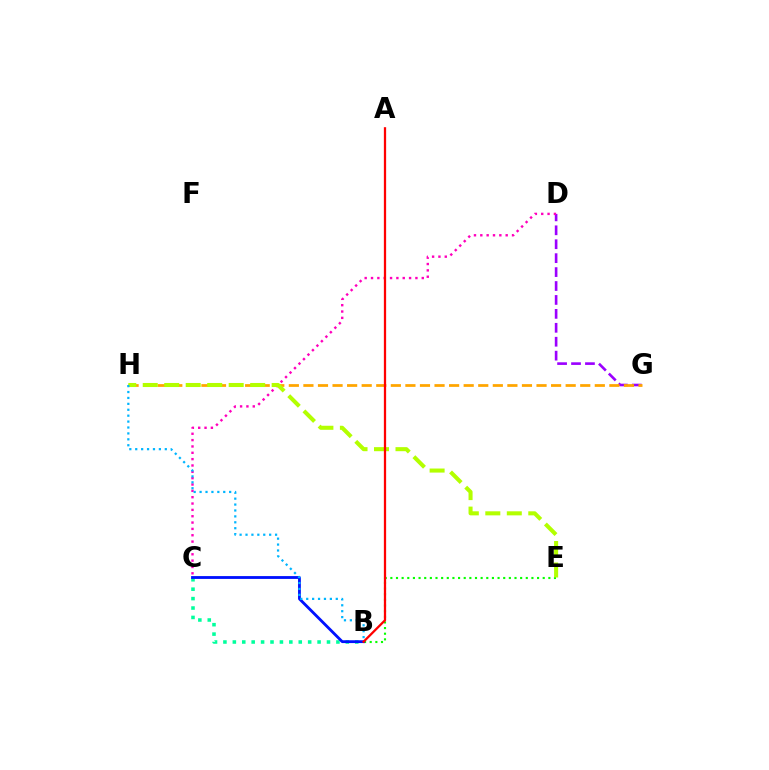{('B', 'E'): [{'color': '#08ff00', 'line_style': 'dotted', 'thickness': 1.53}], ('D', 'G'): [{'color': '#9b00ff', 'line_style': 'dashed', 'thickness': 1.89}], ('G', 'H'): [{'color': '#ffa500', 'line_style': 'dashed', 'thickness': 1.98}], ('B', 'C'): [{'color': '#00ff9d', 'line_style': 'dotted', 'thickness': 2.56}, {'color': '#0010ff', 'line_style': 'solid', 'thickness': 2.03}], ('C', 'D'): [{'color': '#ff00bd', 'line_style': 'dotted', 'thickness': 1.72}], ('E', 'H'): [{'color': '#b3ff00', 'line_style': 'dashed', 'thickness': 2.92}], ('B', 'H'): [{'color': '#00b5ff', 'line_style': 'dotted', 'thickness': 1.61}], ('A', 'B'): [{'color': '#ff0000', 'line_style': 'solid', 'thickness': 1.63}]}